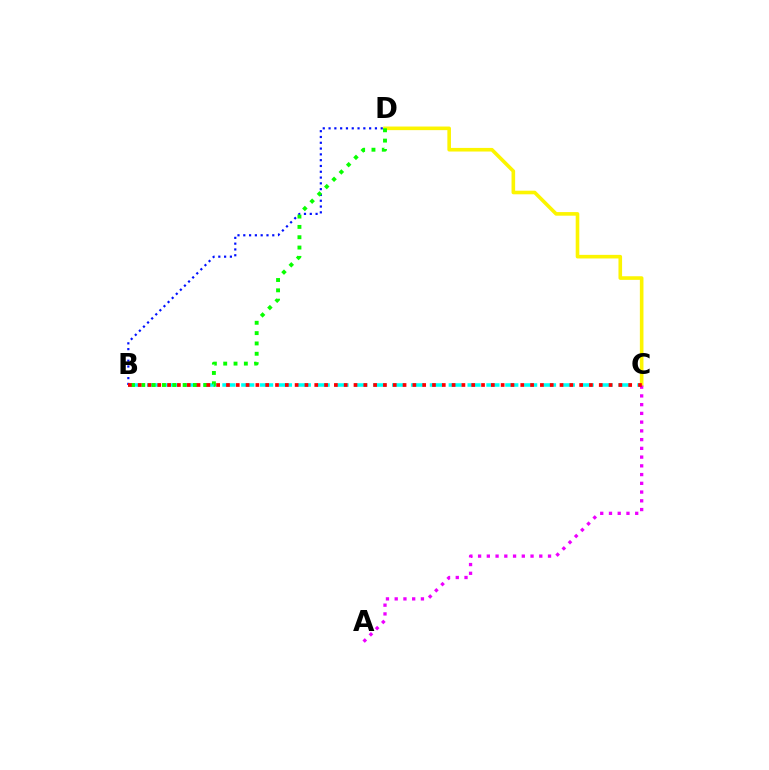{('B', 'C'): [{'color': '#00fff6', 'line_style': 'dashed', 'thickness': 2.56}, {'color': '#ff0000', 'line_style': 'dotted', 'thickness': 2.67}], ('C', 'D'): [{'color': '#fcf500', 'line_style': 'solid', 'thickness': 2.6}], ('B', 'D'): [{'color': '#0010ff', 'line_style': 'dotted', 'thickness': 1.57}, {'color': '#08ff00', 'line_style': 'dotted', 'thickness': 2.81}], ('A', 'C'): [{'color': '#ee00ff', 'line_style': 'dotted', 'thickness': 2.38}]}